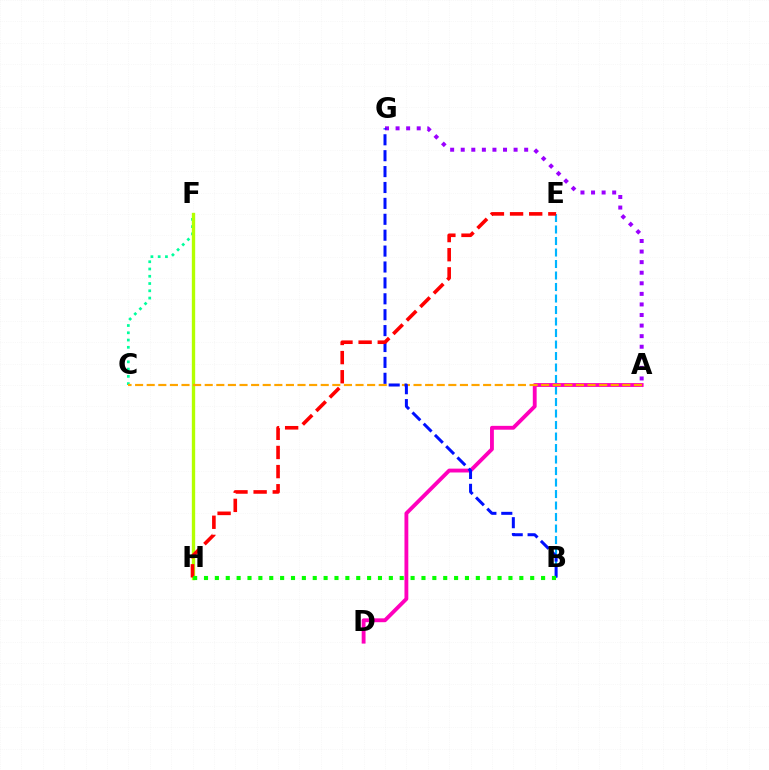{('C', 'F'): [{'color': '#00ff9d', 'line_style': 'dotted', 'thickness': 1.97}], ('B', 'E'): [{'color': '#00b5ff', 'line_style': 'dashed', 'thickness': 1.56}], ('A', 'D'): [{'color': '#ff00bd', 'line_style': 'solid', 'thickness': 2.77}], ('F', 'H'): [{'color': '#b3ff00', 'line_style': 'solid', 'thickness': 2.41}], ('A', 'C'): [{'color': '#ffa500', 'line_style': 'dashed', 'thickness': 1.58}], ('A', 'G'): [{'color': '#9b00ff', 'line_style': 'dotted', 'thickness': 2.87}], ('B', 'G'): [{'color': '#0010ff', 'line_style': 'dashed', 'thickness': 2.16}], ('E', 'H'): [{'color': '#ff0000', 'line_style': 'dashed', 'thickness': 2.6}], ('B', 'H'): [{'color': '#08ff00', 'line_style': 'dotted', 'thickness': 2.95}]}